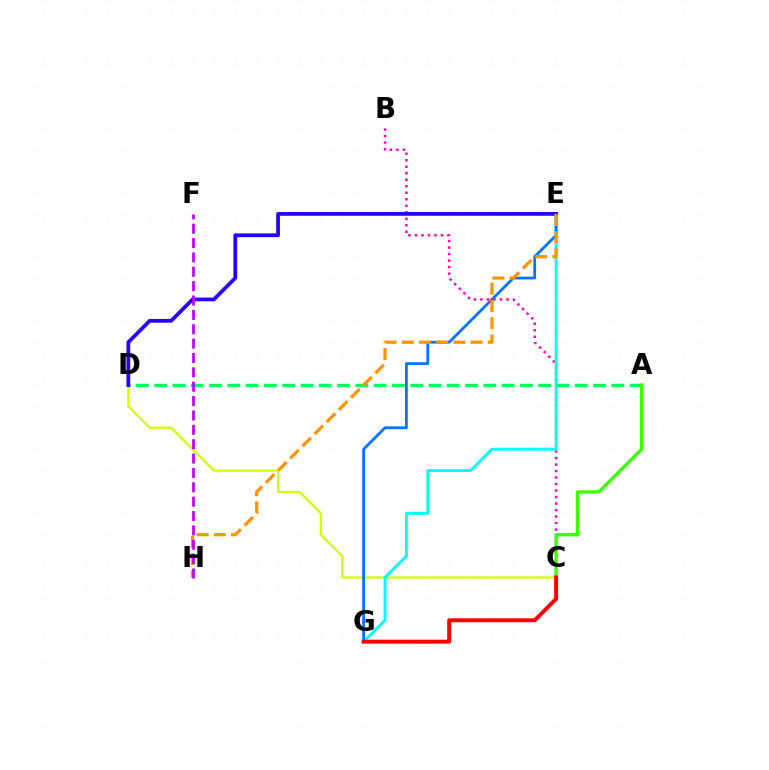{('B', 'C'): [{'color': '#ff00ac', 'line_style': 'dotted', 'thickness': 1.77}], ('C', 'D'): [{'color': '#d1ff00', 'line_style': 'solid', 'thickness': 1.6}], ('E', 'G'): [{'color': '#00fff6', 'line_style': 'solid', 'thickness': 2.07}, {'color': '#0074ff', 'line_style': 'solid', 'thickness': 1.99}], ('A', 'D'): [{'color': '#00ff5c', 'line_style': 'dashed', 'thickness': 2.48}], ('D', 'E'): [{'color': '#2500ff', 'line_style': 'solid', 'thickness': 2.71}], ('A', 'C'): [{'color': '#3dff00', 'line_style': 'solid', 'thickness': 2.39}], ('E', 'H'): [{'color': '#ff9400', 'line_style': 'dashed', 'thickness': 2.34}], ('F', 'H'): [{'color': '#b900ff', 'line_style': 'dashed', 'thickness': 1.95}], ('C', 'G'): [{'color': '#ff0000', 'line_style': 'solid', 'thickness': 2.84}]}